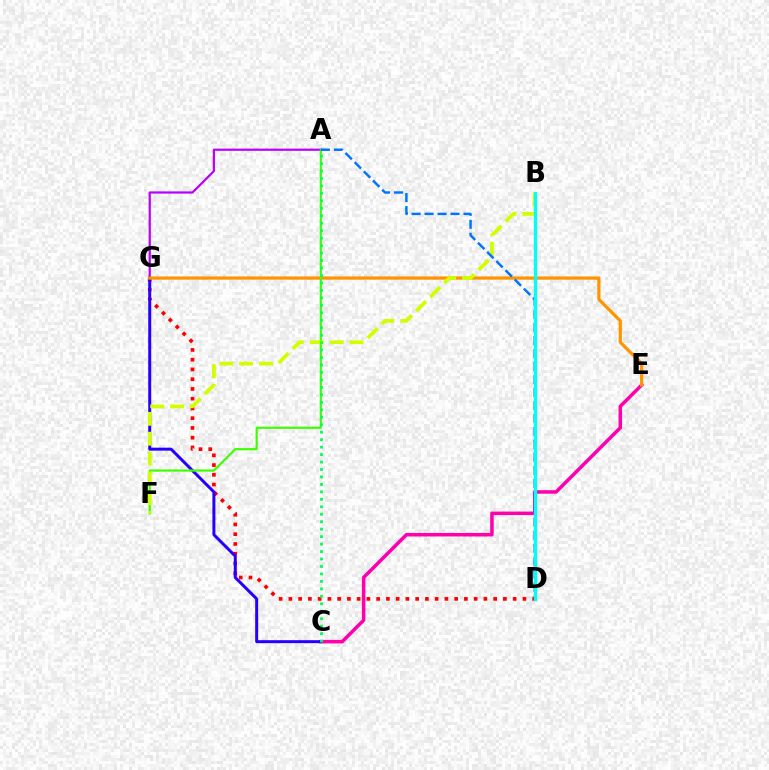{('D', 'G'): [{'color': '#ff0000', 'line_style': 'dotted', 'thickness': 2.65}], ('A', 'G'): [{'color': '#b900ff', 'line_style': 'solid', 'thickness': 1.59}], ('C', 'E'): [{'color': '#ff00ac', 'line_style': 'solid', 'thickness': 2.53}], ('C', 'G'): [{'color': '#2500ff', 'line_style': 'solid', 'thickness': 2.15}], ('E', 'G'): [{'color': '#ff9400', 'line_style': 'solid', 'thickness': 2.33}], ('A', 'F'): [{'color': '#3dff00', 'line_style': 'solid', 'thickness': 1.56}], ('B', 'F'): [{'color': '#d1ff00', 'line_style': 'dashed', 'thickness': 2.7}], ('A', 'D'): [{'color': '#0074ff', 'line_style': 'dashed', 'thickness': 1.76}], ('B', 'D'): [{'color': '#00fff6', 'line_style': 'solid', 'thickness': 2.36}], ('A', 'C'): [{'color': '#00ff5c', 'line_style': 'dotted', 'thickness': 2.03}]}